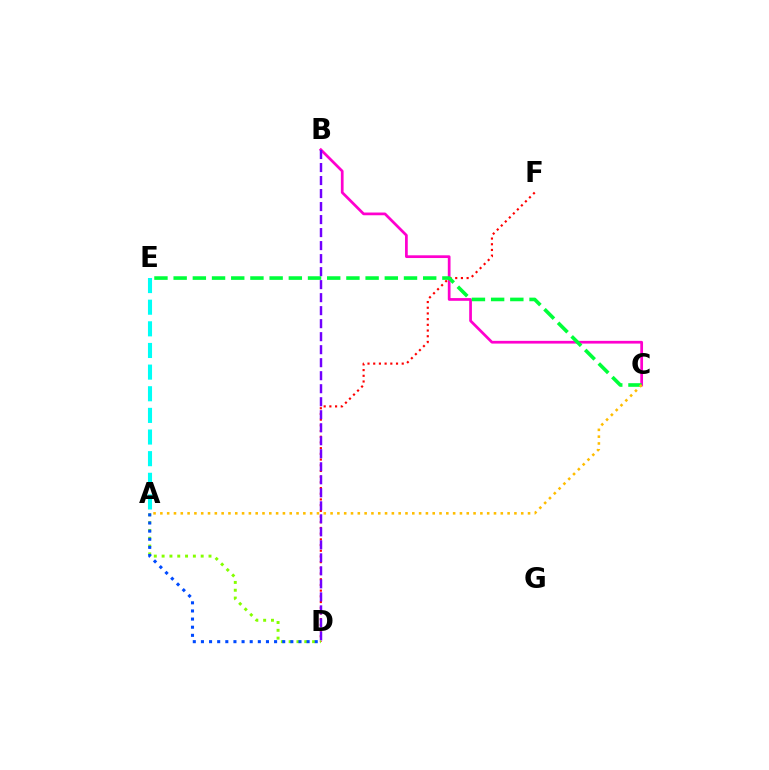{('B', 'C'): [{'color': '#ff00cf', 'line_style': 'solid', 'thickness': 1.97}], ('D', 'F'): [{'color': '#ff0000', 'line_style': 'dotted', 'thickness': 1.55}], ('C', 'E'): [{'color': '#00ff39', 'line_style': 'dashed', 'thickness': 2.61}], ('A', 'E'): [{'color': '#00fff6', 'line_style': 'dashed', 'thickness': 2.94}], ('B', 'D'): [{'color': '#7200ff', 'line_style': 'dashed', 'thickness': 1.77}], ('A', 'D'): [{'color': '#84ff00', 'line_style': 'dotted', 'thickness': 2.12}, {'color': '#004bff', 'line_style': 'dotted', 'thickness': 2.21}], ('A', 'C'): [{'color': '#ffbd00', 'line_style': 'dotted', 'thickness': 1.85}]}